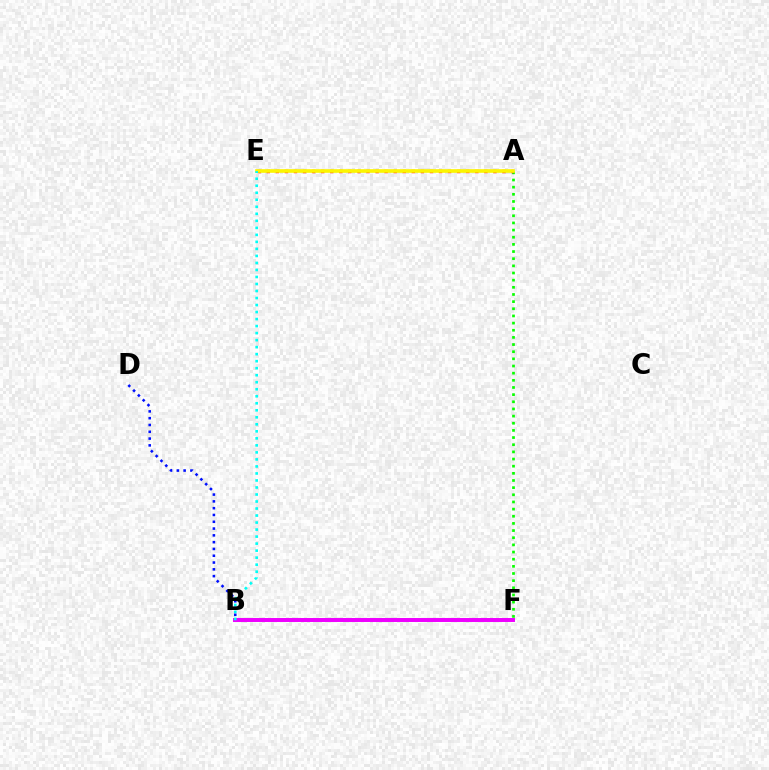{('A', 'F'): [{'color': '#08ff00', 'line_style': 'dotted', 'thickness': 1.94}], ('A', 'E'): [{'color': '#ff0000', 'line_style': 'dotted', 'thickness': 2.46}, {'color': '#fcf500', 'line_style': 'solid', 'thickness': 2.62}], ('B', 'F'): [{'color': '#ee00ff', 'line_style': 'solid', 'thickness': 2.85}], ('B', 'E'): [{'color': '#00fff6', 'line_style': 'dotted', 'thickness': 1.91}], ('B', 'D'): [{'color': '#0010ff', 'line_style': 'dotted', 'thickness': 1.85}]}